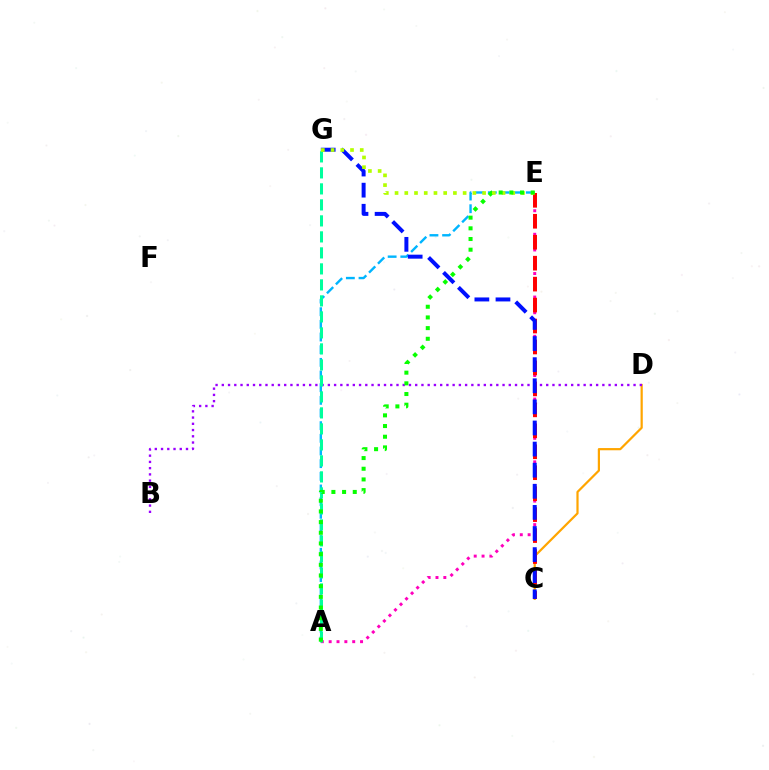{('A', 'E'): [{'color': '#00b5ff', 'line_style': 'dashed', 'thickness': 1.72}, {'color': '#ff00bd', 'line_style': 'dotted', 'thickness': 2.13}, {'color': '#08ff00', 'line_style': 'dotted', 'thickness': 2.9}], ('C', 'D'): [{'color': '#ffa500', 'line_style': 'solid', 'thickness': 1.59}], ('C', 'E'): [{'color': '#ff0000', 'line_style': 'dashed', 'thickness': 2.85}], ('B', 'D'): [{'color': '#9b00ff', 'line_style': 'dotted', 'thickness': 1.7}], ('C', 'G'): [{'color': '#0010ff', 'line_style': 'dashed', 'thickness': 2.87}], ('A', 'G'): [{'color': '#00ff9d', 'line_style': 'dashed', 'thickness': 2.17}], ('E', 'G'): [{'color': '#b3ff00', 'line_style': 'dotted', 'thickness': 2.64}]}